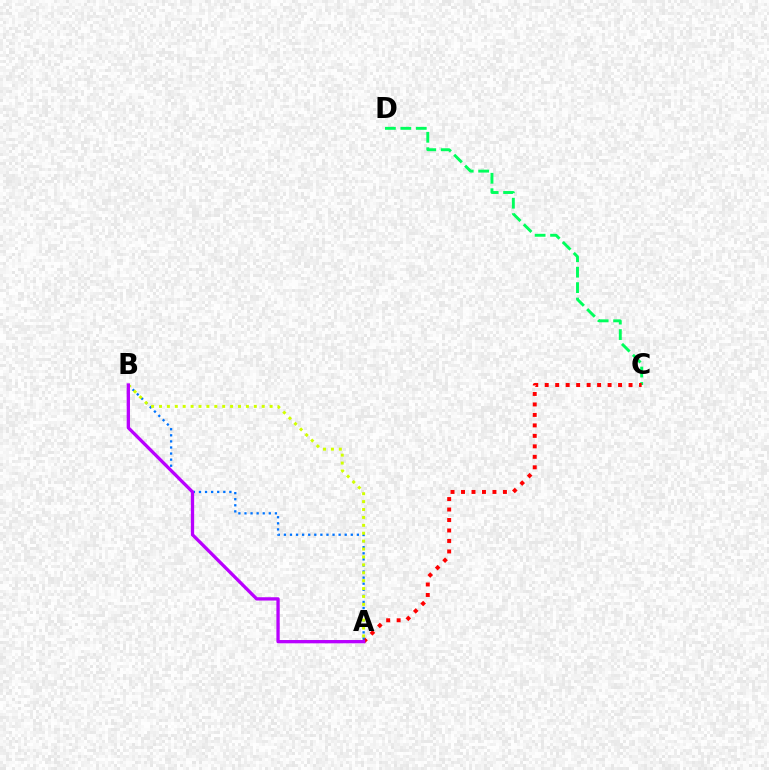{('C', 'D'): [{'color': '#00ff5c', 'line_style': 'dashed', 'thickness': 2.1}], ('A', 'C'): [{'color': '#ff0000', 'line_style': 'dotted', 'thickness': 2.85}], ('A', 'B'): [{'color': '#0074ff', 'line_style': 'dotted', 'thickness': 1.65}, {'color': '#d1ff00', 'line_style': 'dotted', 'thickness': 2.15}, {'color': '#b900ff', 'line_style': 'solid', 'thickness': 2.38}]}